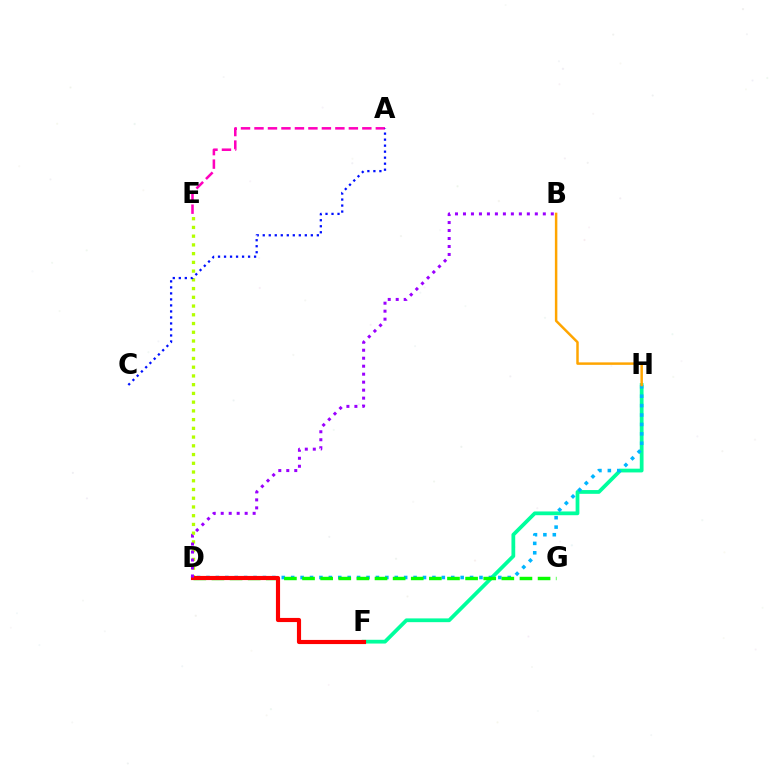{('D', 'E'): [{'color': '#b3ff00', 'line_style': 'dotted', 'thickness': 2.37}], ('F', 'H'): [{'color': '#00ff9d', 'line_style': 'solid', 'thickness': 2.71}], ('D', 'H'): [{'color': '#00b5ff', 'line_style': 'dotted', 'thickness': 2.56}], ('D', 'G'): [{'color': '#08ff00', 'line_style': 'dashed', 'thickness': 2.46}], ('D', 'F'): [{'color': '#ff0000', 'line_style': 'solid', 'thickness': 2.98}], ('B', 'D'): [{'color': '#9b00ff', 'line_style': 'dotted', 'thickness': 2.17}], ('B', 'H'): [{'color': '#ffa500', 'line_style': 'solid', 'thickness': 1.79}], ('A', 'E'): [{'color': '#ff00bd', 'line_style': 'dashed', 'thickness': 1.83}], ('A', 'C'): [{'color': '#0010ff', 'line_style': 'dotted', 'thickness': 1.63}]}